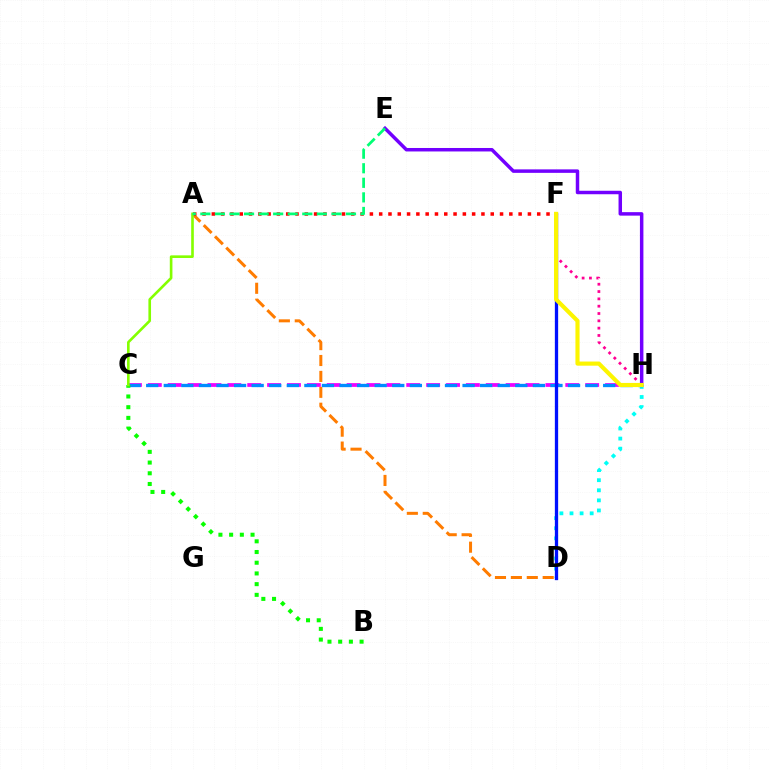{('D', 'H'): [{'color': '#00fff6', 'line_style': 'dotted', 'thickness': 2.74}], ('A', 'D'): [{'color': '#ff7c00', 'line_style': 'dashed', 'thickness': 2.16}], ('C', 'H'): [{'color': '#ee00ff', 'line_style': 'dashed', 'thickness': 2.7}, {'color': '#008cff', 'line_style': 'dashed', 'thickness': 2.39}], ('F', 'H'): [{'color': '#ff0094', 'line_style': 'dotted', 'thickness': 1.99}, {'color': '#fcf500', 'line_style': 'solid', 'thickness': 2.98}], ('A', 'F'): [{'color': '#ff0000', 'line_style': 'dotted', 'thickness': 2.53}], ('B', 'C'): [{'color': '#08ff00', 'line_style': 'dotted', 'thickness': 2.91}], ('A', 'C'): [{'color': '#84ff00', 'line_style': 'solid', 'thickness': 1.9}], ('E', 'H'): [{'color': '#7200ff', 'line_style': 'solid', 'thickness': 2.5}], ('D', 'F'): [{'color': '#0010ff', 'line_style': 'solid', 'thickness': 2.37}], ('A', 'E'): [{'color': '#00ff74', 'line_style': 'dashed', 'thickness': 1.98}]}